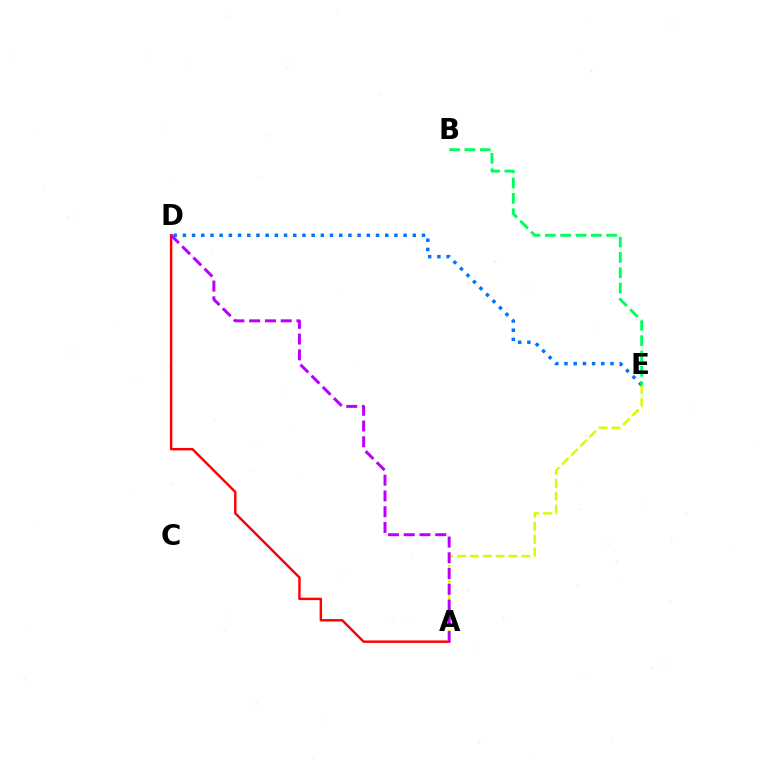{('A', 'D'): [{'color': '#ff0000', 'line_style': 'solid', 'thickness': 1.75}, {'color': '#b900ff', 'line_style': 'dashed', 'thickness': 2.14}], ('A', 'E'): [{'color': '#d1ff00', 'line_style': 'dashed', 'thickness': 1.75}], ('D', 'E'): [{'color': '#0074ff', 'line_style': 'dotted', 'thickness': 2.5}], ('B', 'E'): [{'color': '#00ff5c', 'line_style': 'dashed', 'thickness': 2.08}]}